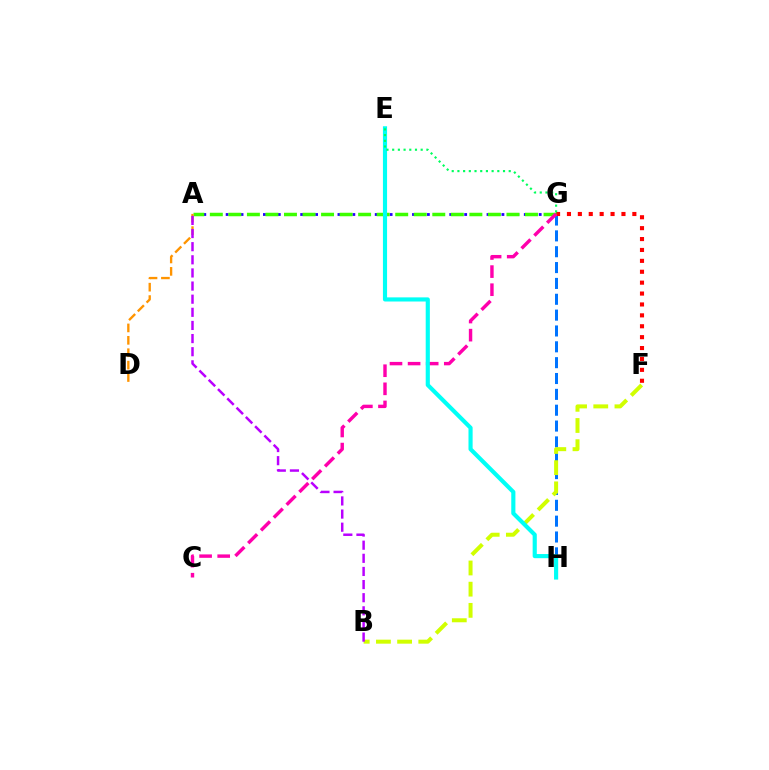{('G', 'H'): [{'color': '#0074ff', 'line_style': 'dashed', 'thickness': 2.15}], ('A', 'G'): [{'color': '#2500ff', 'line_style': 'dotted', 'thickness': 2.03}, {'color': '#3dff00', 'line_style': 'dashed', 'thickness': 2.52}], ('F', 'G'): [{'color': '#ff0000', 'line_style': 'dotted', 'thickness': 2.96}], ('A', 'D'): [{'color': '#ff9400', 'line_style': 'dashed', 'thickness': 1.68}], ('B', 'F'): [{'color': '#d1ff00', 'line_style': 'dashed', 'thickness': 2.88}], ('A', 'B'): [{'color': '#b900ff', 'line_style': 'dashed', 'thickness': 1.78}], ('C', 'G'): [{'color': '#ff00ac', 'line_style': 'dashed', 'thickness': 2.46}], ('E', 'H'): [{'color': '#00fff6', 'line_style': 'solid', 'thickness': 2.98}], ('E', 'G'): [{'color': '#00ff5c', 'line_style': 'dotted', 'thickness': 1.55}]}